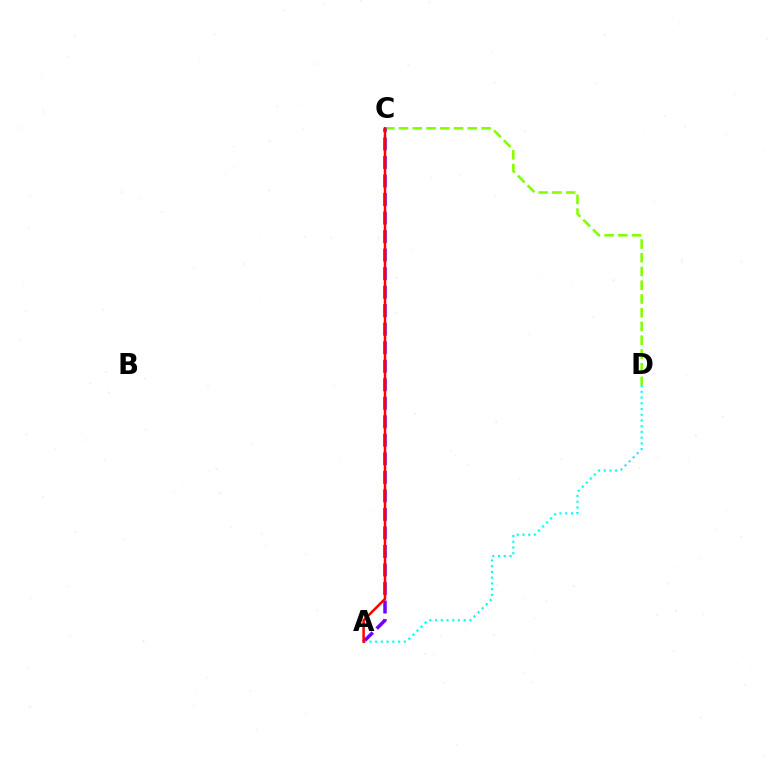{('C', 'D'): [{'color': '#84ff00', 'line_style': 'dashed', 'thickness': 1.87}], ('A', 'C'): [{'color': '#7200ff', 'line_style': 'dashed', 'thickness': 2.52}, {'color': '#ff0000', 'line_style': 'solid', 'thickness': 1.8}], ('A', 'D'): [{'color': '#00fff6', 'line_style': 'dotted', 'thickness': 1.56}]}